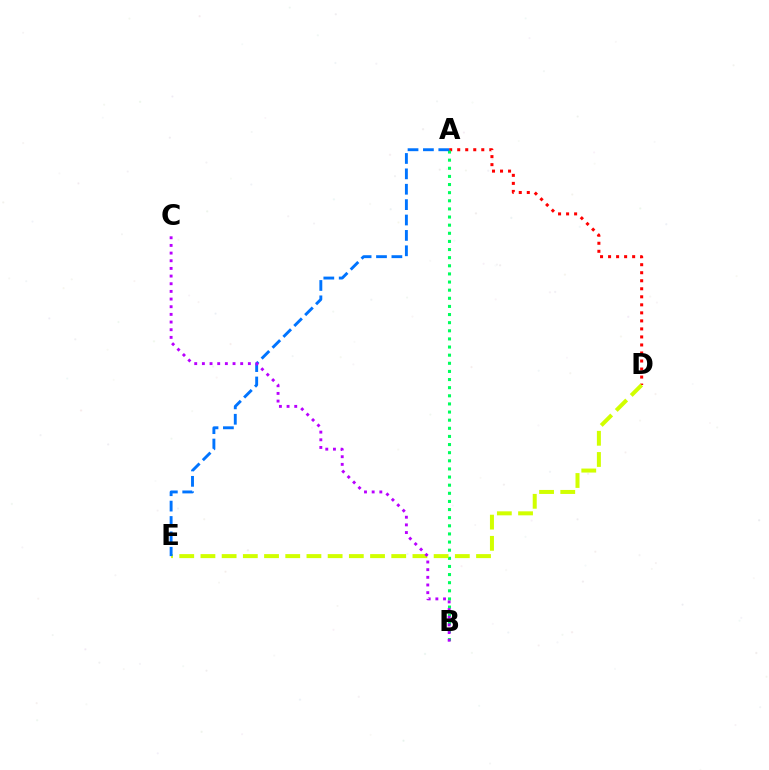{('A', 'D'): [{'color': '#ff0000', 'line_style': 'dotted', 'thickness': 2.18}], ('A', 'B'): [{'color': '#00ff5c', 'line_style': 'dotted', 'thickness': 2.21}], ('D', 'E'): [{'color': '#d1ff00', 'line_style': 'dashed', 'thickness': 2.88}], ('A', 'E'): [{'color': '#0074ff', 'line_style': 'dashed', 'thickness': 2.09}], ('B', 'C'): [{'color': '#b900ff', 'line_style': 'dotted', 'thickness': 2.08}]}